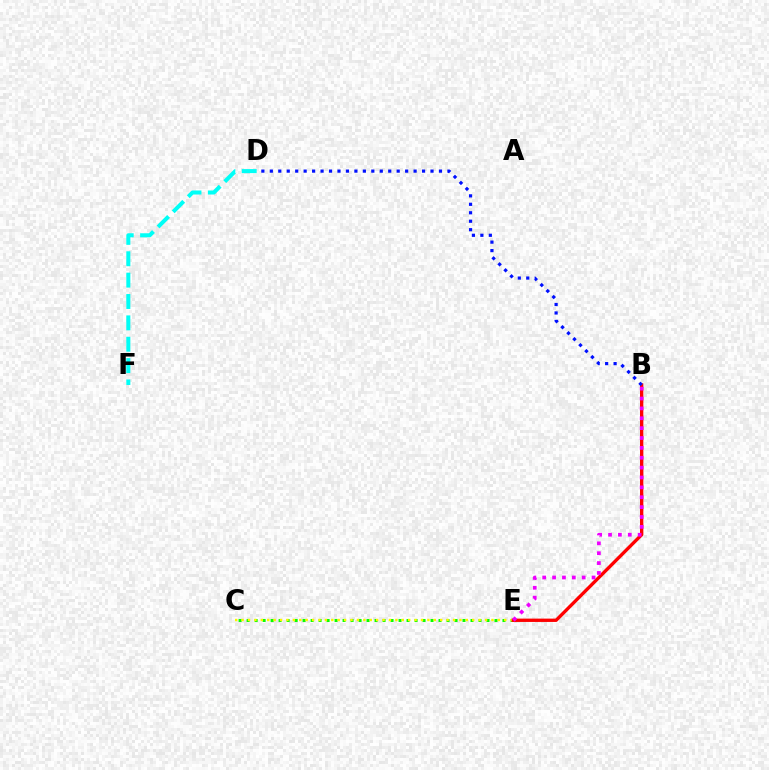{('D', 'F'): [{'color': '#00fff6', 'line_style': 'dashed', 'thickness': 2.9}], ('C', 'E'): [{'color': '#08ff00', 'line_style': 'dotted', 'thickness': 2.17}, {'color': '#fcf500', 'line_style': 'dotted', 'thickness': 1.74}], ('B', 'E'): [{'color': '#ff0000', 'line_style': 'solid', 'thickness': 2.4}, {'color': '#ee00ff', 'line_style': 'dotted', 'thickness': 2.68}], ('B', 'D'): [{'color': '#0010ff', 'line_style': 'dotted', 'thickness': 2.3}]}